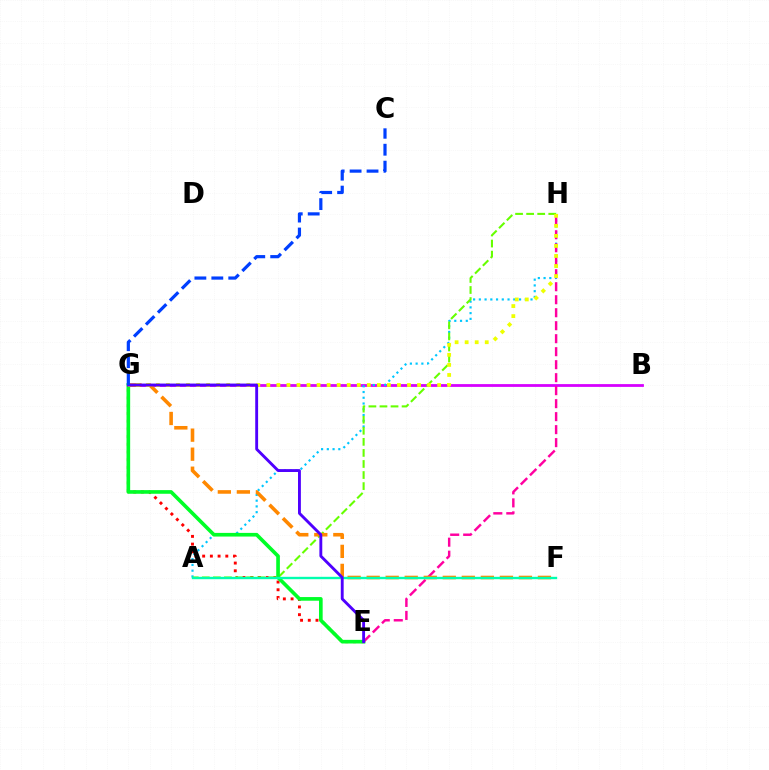{('B', 'G'): [{'color': '#d600ff', 'line_style': 'solid', 'thickness': 2.01}], ('A', 'H'): [{'color': '#00c7ff', 'line_style': 'dotted', 'thickness': 1.56}, {'color': '#66ff00', 'line_style': 'dashed', 'thickness': 1.5}], ('E', 'G'): [{'color': '#ff0000', 'line_style': 'dotted', 'thickness': 2.1}, {'color': '#00ff27', 'line_style': 'solid', 'thickness': 2.63}, {'color': '#4f00ff', 'line_style': 'solid', 'thickness': 2.07}], ('E', 'H'): [{'color': '#ff00a0', 'line_style': 'dashed', 'thickness': 1.77}], ('F', 'G'): [{'color': '#ff8800', 'line_style': 'dashed', 'thickness': 2.59}], ('G', 'H'): [{'color': '#eeff00', 'line_style': 'dotted', 'thickness': 2.73}], ('A', 'F'): [{'color': '#00ffaf', 'line_style': 'solid', 'thickness': 1.71}], ('C', 'G'): [{'color': '#003fff', 'line_style': 'dashed', 'thickness': 2.3}]}